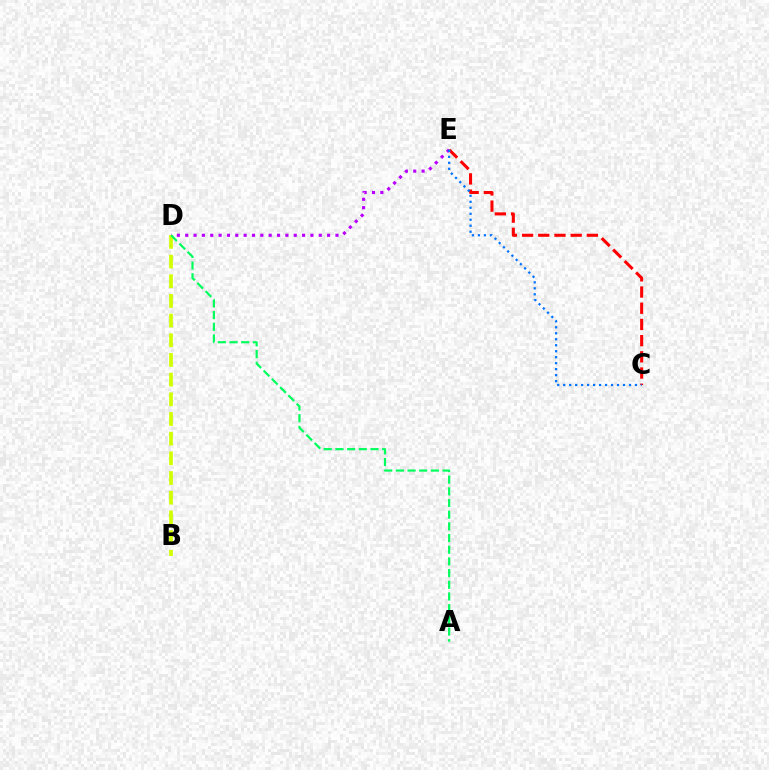{('B', 'D'): [{'color': '#d1ff00', 'line_style': 'dashed', 'thickness': 2.67}], ('C', 'E'): [{'color': '#ff0000', 'line_style': 'dashed', 'thickness': 2.2}, {'color': '#0074ff', 'line_style': 'dotted', 'thickness': 1.63}], ('D', 'E'): [{'color': '#b900ff', 'line_style': 'dotted', 'thickness': 2.27}], ('A', 'D'): [{'color': '#00ff5c', 'line_style': 'dashed', 'thickness': 1.59}]}